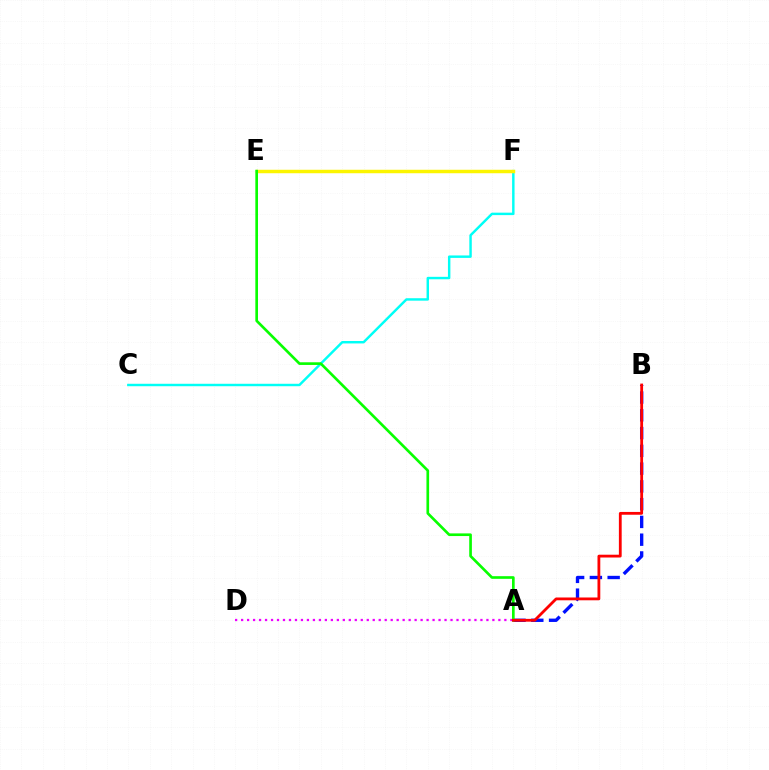{('A', 'D'): [{'color': '#ee00ff', 'line_style': 'dotted', 'thickness': 1.63}], ('A', 'B'): [{'color': '#0010ff', 'line_style': 'dashed', 'thickness': 2.41}, {'color': '#ff0000', 'line_style': 'solid', 'thickness': 2.02}], ('C', 'F'): [{'color': '#00fff6', 'line_style': 'solid', 'thickness': 1.76}], ('E', 'F'): [{'color': '#fcf500', 'line_style': 'solid', 'thickness': 2.5}], ('A', 'E'): [{'color': '#08ff00', 'line_style': 'solid', 'thickness': 1.92}]}